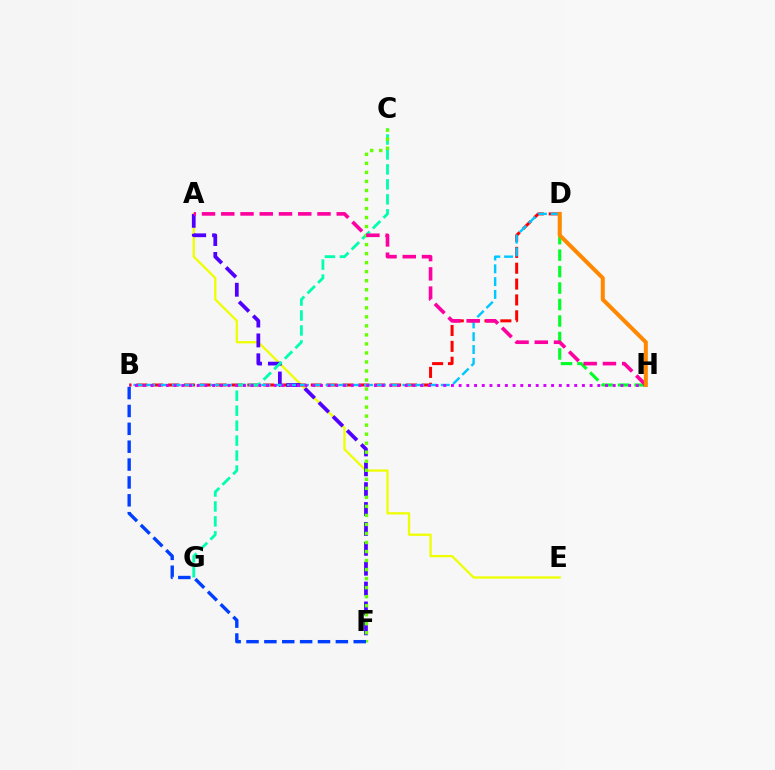{('A', 'E'): [{'color': '#eeff00', 'line_style': 'solid', 'thickness': 1.65}], ('D', 'H'): [{'color': '#00ff27', 'line_style': 'dashed', 'thickness': 2.24}, {'color': '#ff8800', 'line_style': 'solid', 'thickness': 2.9}], ('B', 'D'): [{'color': '#ff0000', 'line_style': 'dashed', 'thickness': 2.15}, {'color': '#00c7ff', 'line_style': 'dashed', 'thickness': 1.74}], ('A', 'F'): [{'color': '#4f00ff', 'line_style': 'dashed', 'thickness': 2.7}], ('C', 'G'): [{'color': '#00ffaf', 'line_style': 'dashed', 'thickness': 2.03}], ('B', 'H'): [{'color': '#d600ff', 'line_style': 'dotted', 'thickness': 2.09}], ('C', 'F'): [{'color': '#66ff00', 'line_style': 'dotted', 'thickness': 2.45}], ('A', 'H'): [{'color': '#ff00a0', 'line_style': 'dashed', 'thickness': 2.61}], ('B', 'F'): [{'color': '#003fff', 'line_style': 'dashed', 'thickness': 2.43}]}